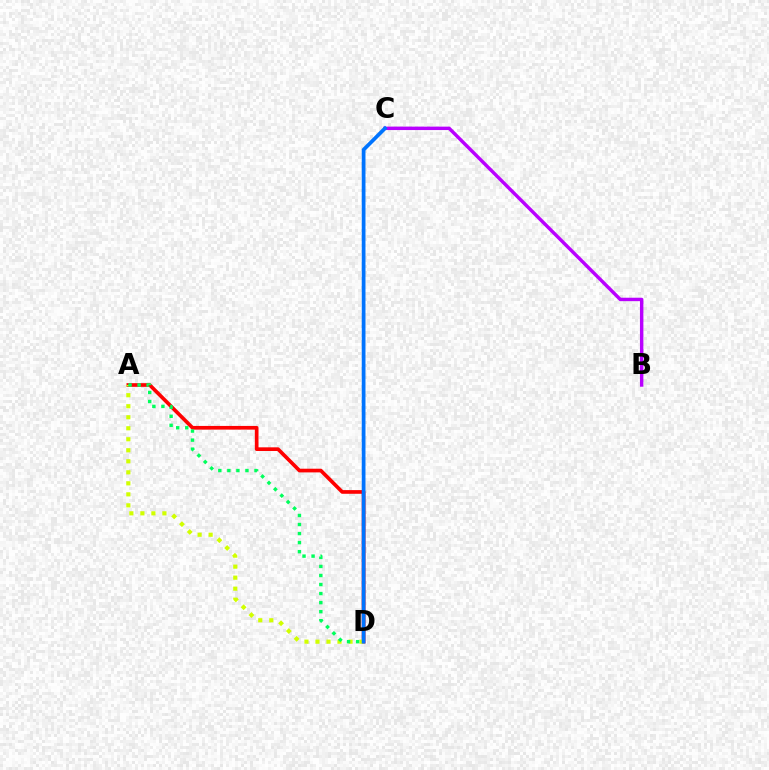{('A', 'D'): [{'color': '#ff0000', 'line_style': 'solid', 'thickness': 2.65}, {'color': '#d1ff00', 'line_style': 'dotted', 'thickness': 2.99}, {'color': '#00ff5c', 'line_style': 'dotted', 'thickness': 2.46}], ('B', 'C'): [{'color': '#b900ff', 'line_style': 'solid', 'thickness': 2.47}], ('C', 'D'): [{'color': '#0074ff', 'line_style': 'solid', 'thickness': 2.69}]}